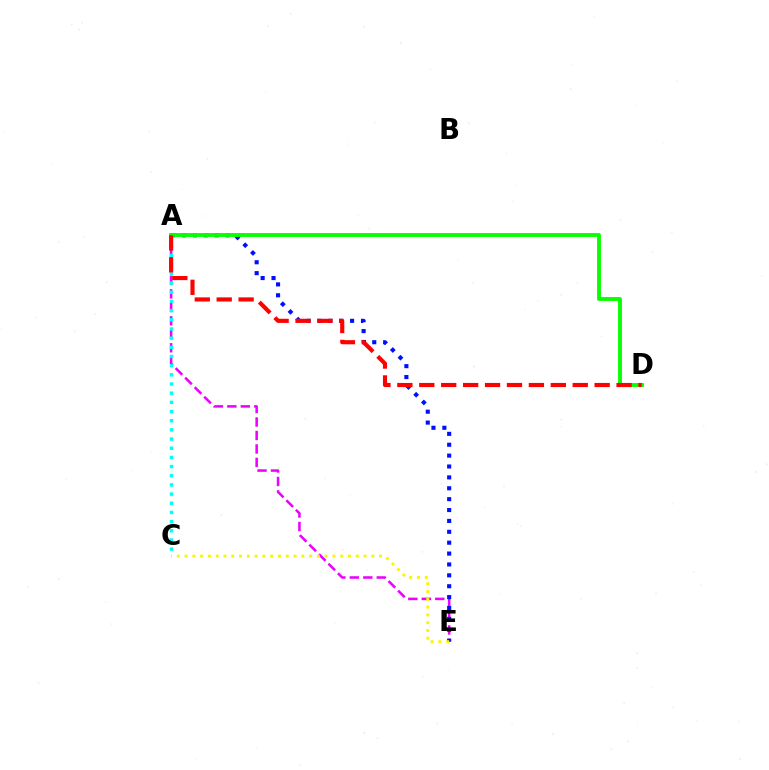{('A', 'E'): [{'color': '#ee00ff', 'line_style': 'dashed', 'thickness': 1.83}, {'color': '#0010ff', 'line_style': 'dotted', 'thickness': 2.96}], ('C', 'E'): [{'color': '#fcf500', 'line_style': 'dotted', 'thickness': 2.11}], ('A', 'D'): [{'color': '#08ff00', 'line_style': 'solid', 'thickness': 2.78}, {'color': '#ff0000', 'line_style': 'dashed', 'thickness': 2.98}], ('A', 'C'): [{'color': '#00fff6', 'line_style': 'dotted', 'thickness': 2.49}]}